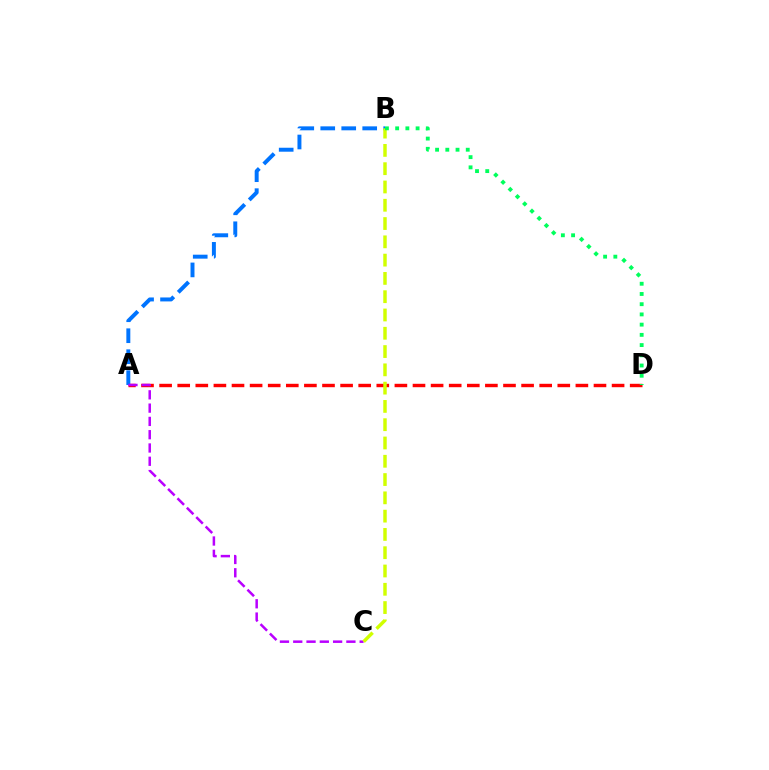{('A', 'D'): [{'color': '#ff0000', 'line_style': 'dashed', 'thickness': 2.46}], ('A', 'B'): [{'color': '#0074ff', 'line_style': 'dashed', 'thickness': 2.85}], ('A', 'C'): [{'color': '#b900ff', 'line_style': 'dashed', 'thickness': 1.81}], ('B', 'C'): [{'color': '#d1ff00', 'line_style': 'dashed', 'thickness': 2.48}], ('B', 'D'): [{'color': '#00ff5c', 'line_style': 'dotted', 'thickness': 2.78}]}